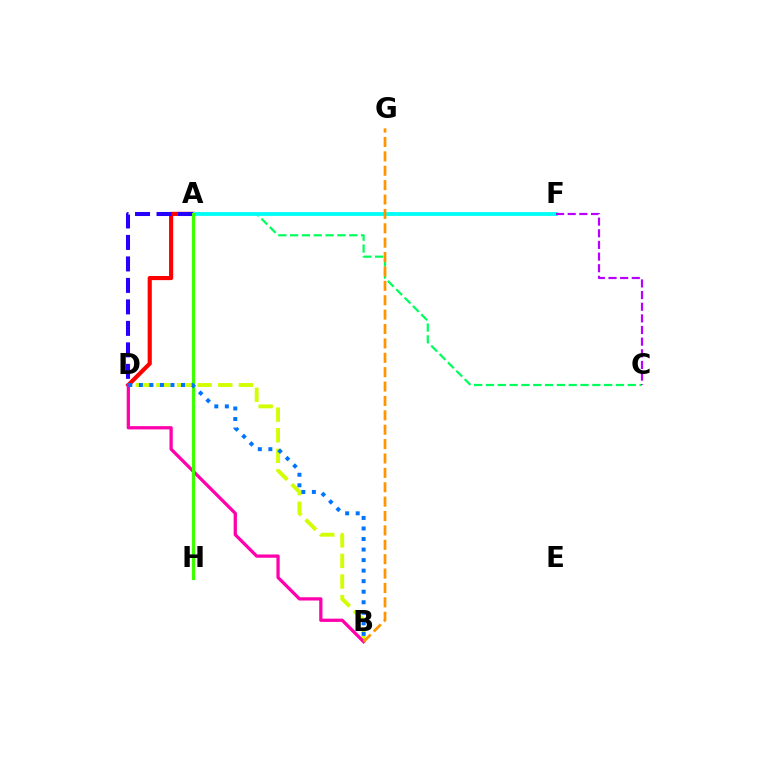{('A', 'C'): [{'color': '#00ff5c', 'line_style': 'dashed', 'thickness': 1.61}], ('B', 'D'): [{'color': '#d1ff00', 'line_style': 'dashed', 'thickness': 2.8}, {'color': '#ff00ac', 'line_style': 'solid', 'thickness': 2.35}, {'color': '#0074ff', 'line_style': 'dotted', 'thickness': 2.86}], ('A', 'D'): [{'color': '#ff0000', 'line_style': 'solid', 'thickness': 2.98}, {'color': '#2500ff', 'line_style': 'dashed', 'thickness': 2.92}], ('A', 'F'): [{'color': '#00fff6', 'line_style': 'solid', 'thickness': 2.76}], ('C', 'F'): [{'color': '#b900ff', 'line_style': 'dashed', 'thickness': 1.58}], ('B', 'G'): [{'color': '#ff9400', 'line_style': 'dashed', 'thickness': 1.95}], ('A', 'H'): [{'color': '#3dff00', 'line_style': 'solid', 'thickness': 2.29}]}